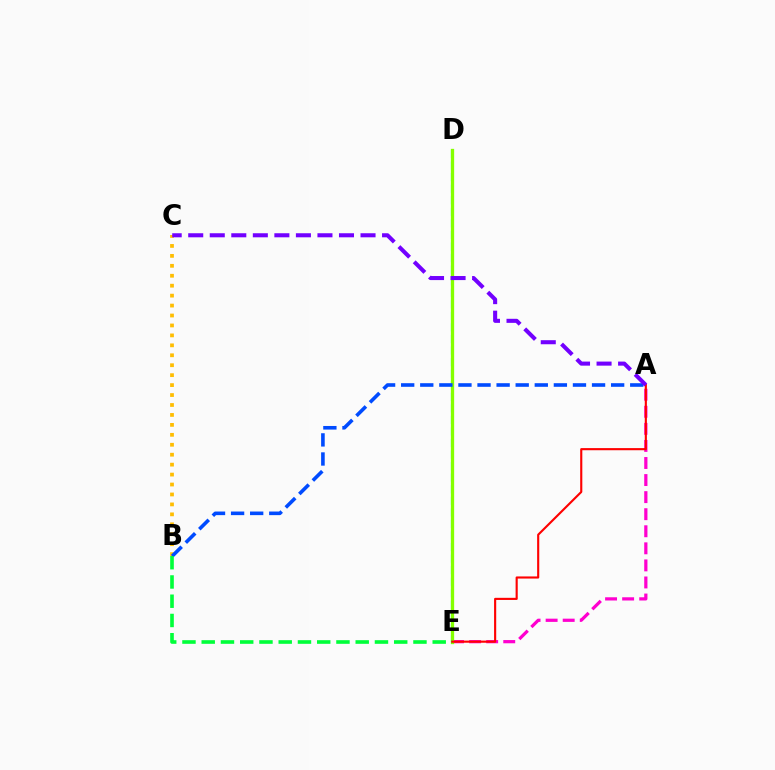{('B', 'C'): [{'color': '#ffbd00', 'line_style': 'dotted', 'thickness': 2.7}], ('A', 'E'): [{'color': '#ff00cf', 'line_style': 'dashed', 'thickness': 2.32}, {'color': '#ff0000', 'line_style': 'solid', 'thickness': 1.53}], ('D', 'E'): [{'color': '#00fff6', 'line_style': 'dashed', 'thickness': 1.57}, {'color': '#84ff00', 'line_style': 'solid', 'thickness': 2.37}], ('A', 'B'): [{'color': '#004bff', 'line_style': 'dashed', 'thickness': 2.59}], ('B', 'E'): [{'color': '#00ff39', 'line_style': 'dashed', 'thickness': 2.62}], ('A', 'C'): [{'color': '#7200ff', 'line_style': 'dashed', 'thickness': 2.93}]}